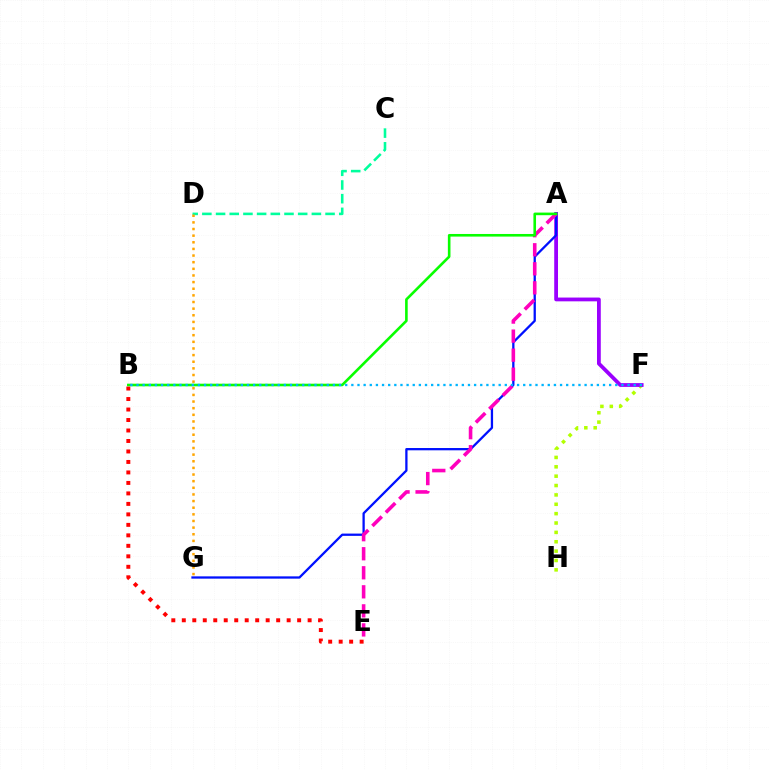{('F', 'H'): [{'color': '#b3ff00', 'line_style': 'dotted', 'thickness': 2.55}], ('C', 'D'): [{'color': '#00ff9d', 'line_style': 'dashed', 'thickness': 1.86}], ('A', 'F'): [{'color': '#9b00ff', 'line_style': 'solid', 'thickness': 2.72}], ('D', 'G'): [{'color': '#ffa500', 'line_style': 'dotted', 'thickness': 1.8}], ('A', 'G'): [{'color': '#0010ff', 'line_style': 'solid', 'thickness': 1.64}], ('A', 'E'): [{'color': '#ff00bd', 'line_style': 'dashed', 'thickness': 2.59}], ('A', 'B'): [{'color': '#08ff00', 'line_style': 'solid', 'thickness': 1.88}], ('B', 'E'): [{'color': '#ff0000', 'line_style': 'dotted', 'thickness': 2.85}], ('B', 'F'): [{'color': '#00b5ff', 'line_style': 'dotted', 'thickness': 1.67}]}